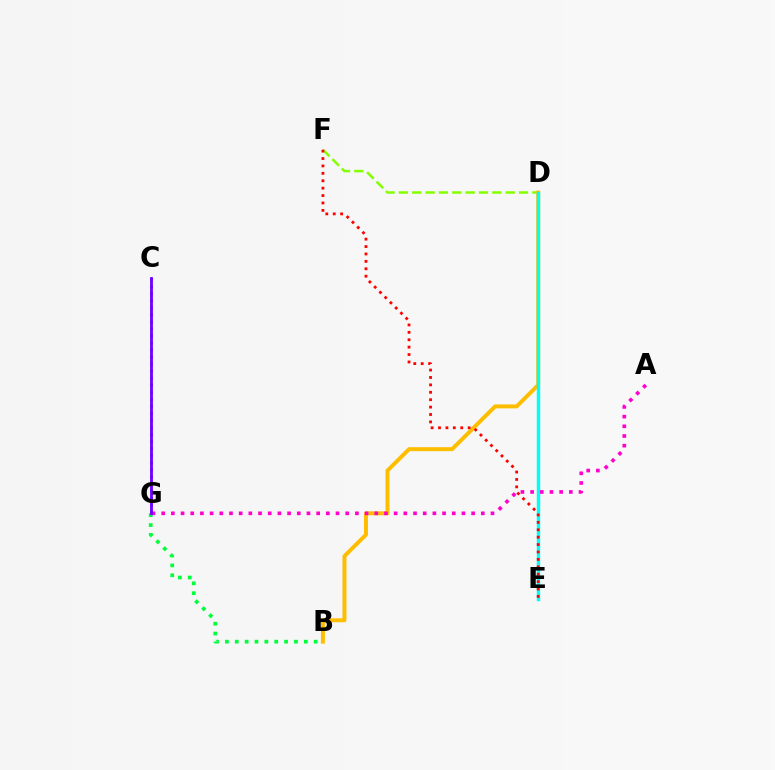{('D', 'F'): [{'color': '#84ff00', 'line_style': 'dashed', 'thickness': 1.81}], ('B', 'D'): [{'color': '#ffbd00', 'line_style': 'solid', 'thickness': 2.85}], ('C', 'G'): [{'color': '#004bff', 'line_style': 'dotted', 'thickness': 1.91}, {'color': '#7200ff', 'line_style': 'solid', 'thickness': 2.02}], ('D', 'E'): [{'color': '#00fff6', 'line_style': 'solid', 'thickness': 2.46}], ('E', 'F'): [{'color': '#ff0000', 'line_style': 'dotted', 'thickness': 2.01}], ('B', 'G'): [{'color': '#00ff39', 'line_style': 'dotted', 'thickness': 2.68}], ('A', 'G'): [{'color': '#ff00cf', 'line_style': 'dotted', 'thickness': 2.63}]}